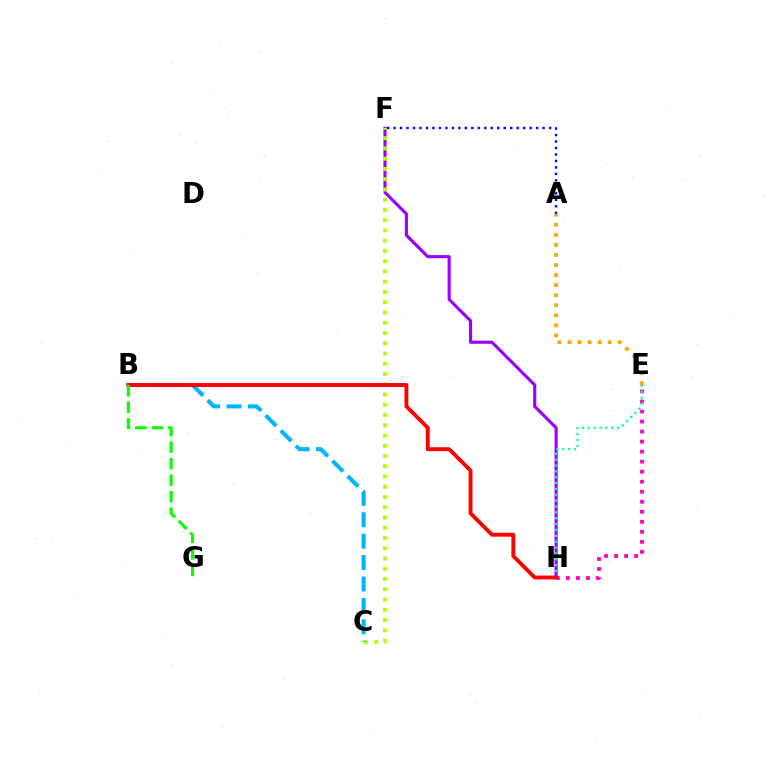{('F', 'H'): [{'color': '#9b00ff', 'line_style': 'solid', 'thickness': 2.25}], ('A', 'F'): [{'color': '#0010ff', 'line_style': 'dotted', 'thickness': 1.76}], ('E', 'H'): [{'color': '#ff00bd', 'line_style': 'dotted', 'thickness': 2.72}, {'color': '#00ff9d', 'line_style': 'dotted', 'thickness': 1.59}], ('C', 'F'): [{'color': '#b3ff00', 'line_style': 'dotted', 'thickness': 2.79}], ('B', 'C'): [{'color': '#00b5ff', 'line_style': 'dashed', 'thickness': 2.91}], ('B', 'H'): [{'color': '#ff0000', 'line_style': 'solid', 'thickness': 2.79}], ('A', 'E'): [{'color': '#ffa500', 'line_style': 'dotted', 'thickness': 2.73}], ('B', 'G'): [{'color': '#08ff00', 'line_style': 'dashed', 'thickness': 2.24}]}